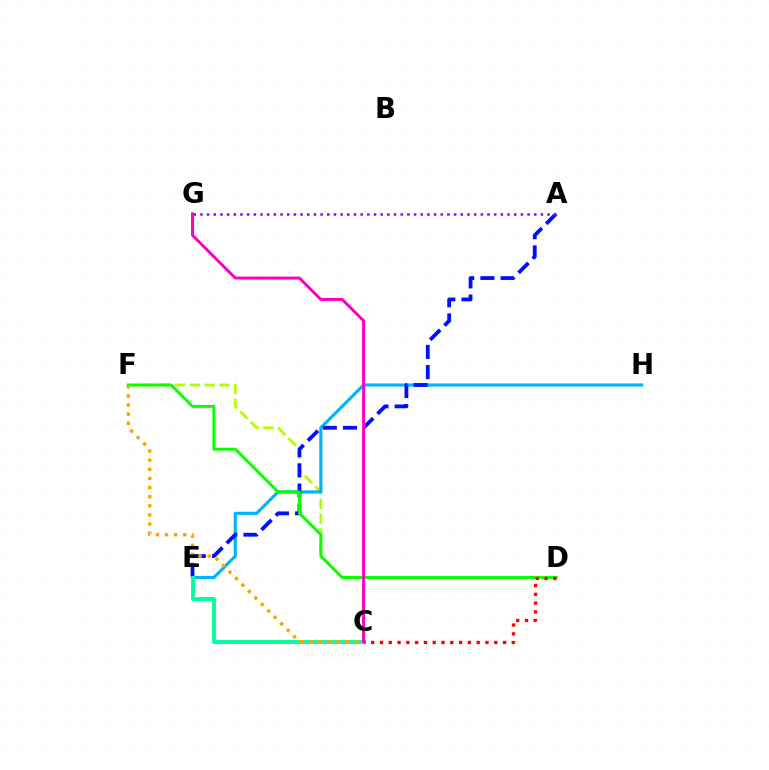{('C', 'F'): [{'color': '#b3ff00', 'line_style': 'dashed', 'thickness': 2.01}, {'color': '#ffa500', 'line_style': 'dotted', 'thickness': 2.48}], ('E', 'H'): [{'color': '#00b5ff', 'line_style': 'solid', 'thickness': 2.25}], ('A', 'E'): [{'color': '#0010ff', 'line_style': 'dashed', 'thickness': 2.74}], ('D', 'F'): [{'color': '#08ff00', 'line_style': 'solid', 'thickness': 2.12}], ('C', 'E'): [{'color': '#00ff9d', 'line_style': 'solid', 'thickness': 2.81}], ('C', 'D'): [{'color': '#ff0000', 'line_style': 'dotted', 'thickness': 2.39}], ('A', 'G'): [{'color': '#9b00ff', 'line_style': 'dotted', 'thickness': 1.81}], ('C', 'G'): [{'color': '#ff00bd', 'line_style': 'solid', 'thickness': 2.13}]}